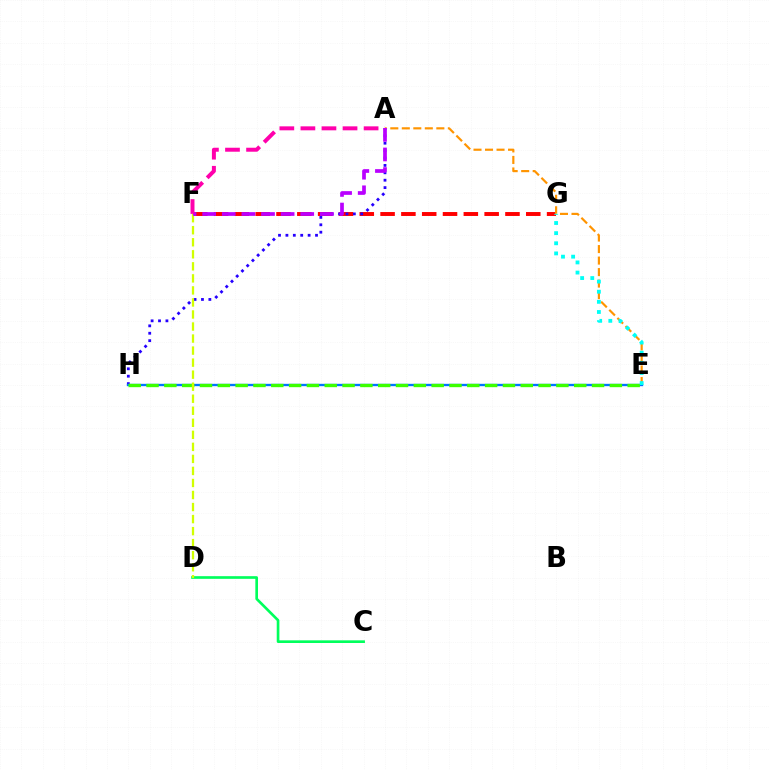{('F', 'G'): [{'color': '#ff0000', 'line_style': 'dashed', 'thickness': 2.83}], ('A', 'E'): [{'color': '#ff9400', 'line_style': 'dashed', 'thickness': 1.56}], ('A', 'H'): [{'color': '#2500ff', 'line_style': 'dotted', 'thickness': 2.01}], ('C', 'D'): [{'color': '#00ff5c', 'line_style': 'solid', 'thickness': 1.92}], ('E', 'H'): [{'color': '#0074ff', 'line_style': 'solid', 'thickness': 1.68}, {'color': '#3dff00', 'line_style': 'dashed', 'thickness': 2.42}], ('D', 'F'): [{'color': '#d1ff00', 'line_style': 'dashed', 'thickness': 1.63}], ('A', 'F'): [{'color': '#b900ff', 'line_style': 'dashed', 'thickness': 2.66}, {'color': '#ff00ac', 'line_style': 'dashed', 'thickness': 2.86}], ('E', 'G'): [{'color': '#00fff6', 'line_style': 'dotted', 'thickness': 2.75}]}